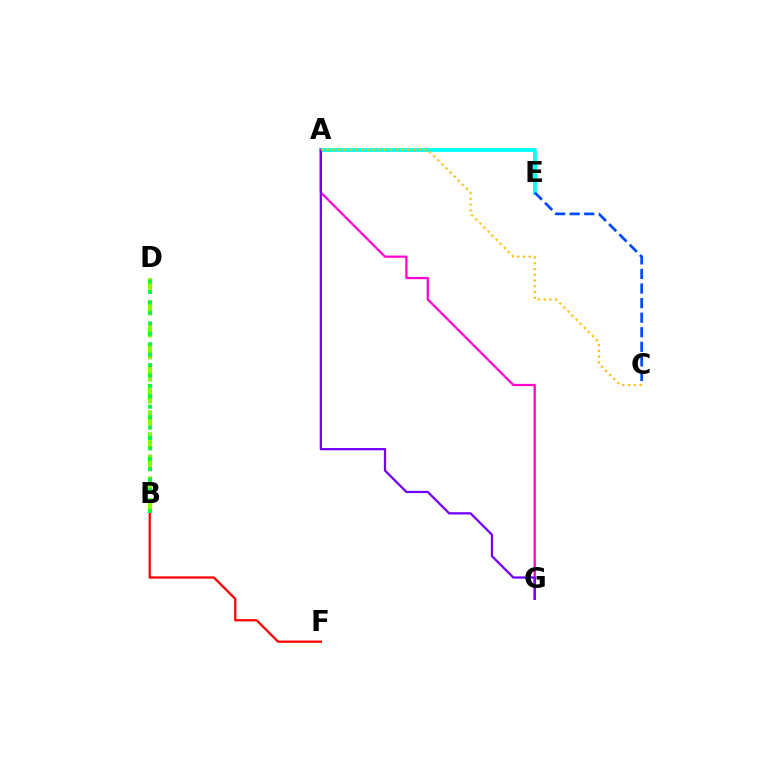{('A', 'G'): [{'color': '#ff00cf', 'line_style': 'solid', 'thickness': 1.61}, {'color': '#7200ff', 'line_style': 'solid', 'thickness': 1.63}], ('B', 'F'): [{'color': '#ff0000', 'line_style': 'solid', 'thickness': 1.63}], ('A', 'E'): [{'color': '#00fff6', 'line_style': 'solid', 'thickness': 2.73}], ('C', 'E'): [{'color': '#004bff', 'line_style': 'dashed', 'thickness': 1.98}], ('A', 'C'): [{'color': '#ffbd00', 'line_style': 'dotted', 'thickness': 1.56}], ('B', 'D'): [{'color': '#84ff00', 'line_style': 'dashed', 'thickness': 2.99}, {'color': '#00ff39', 'line_style': 'dotted', 'thickness': 2.83}]}